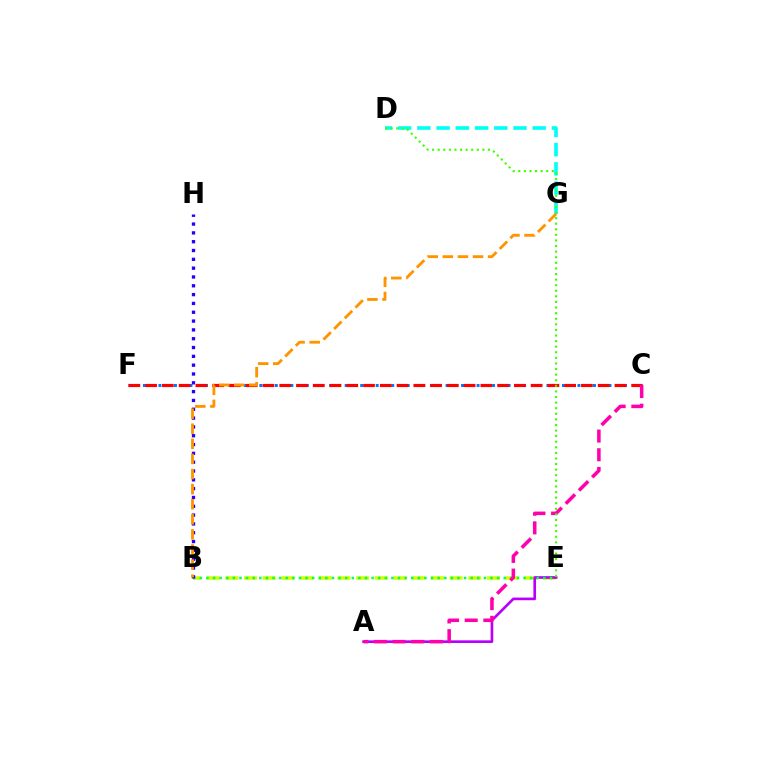{('B', 'E'): [{'color': '#d1ff00', 'line_style': 'dashed', 'thickness': 2.54}, {'color': '#00ff5c', 'line_style': 'dotted', 'thickness': 1.79}], ('A', 'E'): [{'color': '#b900ff', 'line_style': 'solid', 'thickness': 1.92}], ('D', 'G'): [{'color': '#00fff6', 'line_style': 'dashed', 'thickness': 2.61}], ('C', 'F'): [{'color': '#0074ff', 'line_style': 'dotted', 'thickness': 2.11}, {'color': '#ff0000', 'line_style': 'dashed', 'thickness': 2.28}], ('B', 'H'): [{'color': '#2500ff', 'line_style': 'dotted', 'thickness': 2.4}], ('B', 'G'): [{'color': '#ff9400', 'line_style': 'dashed', 'thickness': 2.05}], ('A', 'C'): [{'color': '#ff00ac', 'line_style': 'dashed', 'thickness': 2.54}], ('D', 'E'): [{'color': '#3dff00', 'line_style': 'dotted', 'thickness': 1.52}]}